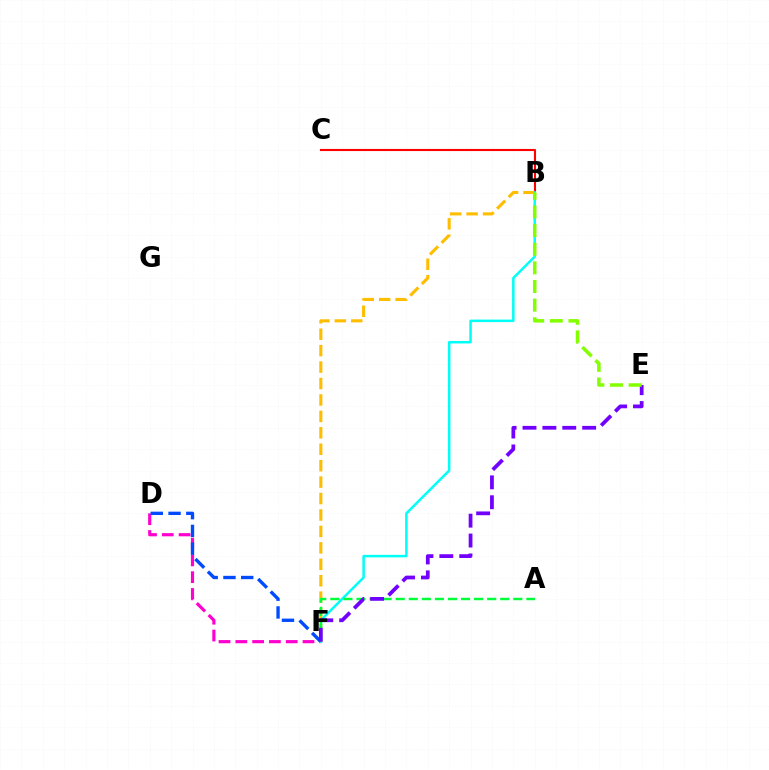{('B', 'C'): [{'color': '#ff0000', 'line_style': 'solid', 'thickness': 1.52}], ('B', 'F'): [{'color': '#ffbd00', 'line_style': 'dashed', 'thickness': 2.23}, {'color': '#00fff6', 'line_style': 'solid', 'thickness': 1.8}], ('D', 'F'): [{'color': '#ff00cf', 'line_style': 'dashed', 'thickness': 2.28}, {'color': '#004bff', 'line_style': 'dashed', 'thickness': 2.41}], ('A', 'F'): [{'color': '#00ff39', 'line_style': 'dashed', 'thickness': 1.78}], ('E', 'F'): [{'color': '#7200ff', 'line_style': 'dashed', 'thickness': 2.7}], ('B', 'E'): [{'color': '#84ff00', 'line_style': 'dashed', 'thickness': 2.53}]}